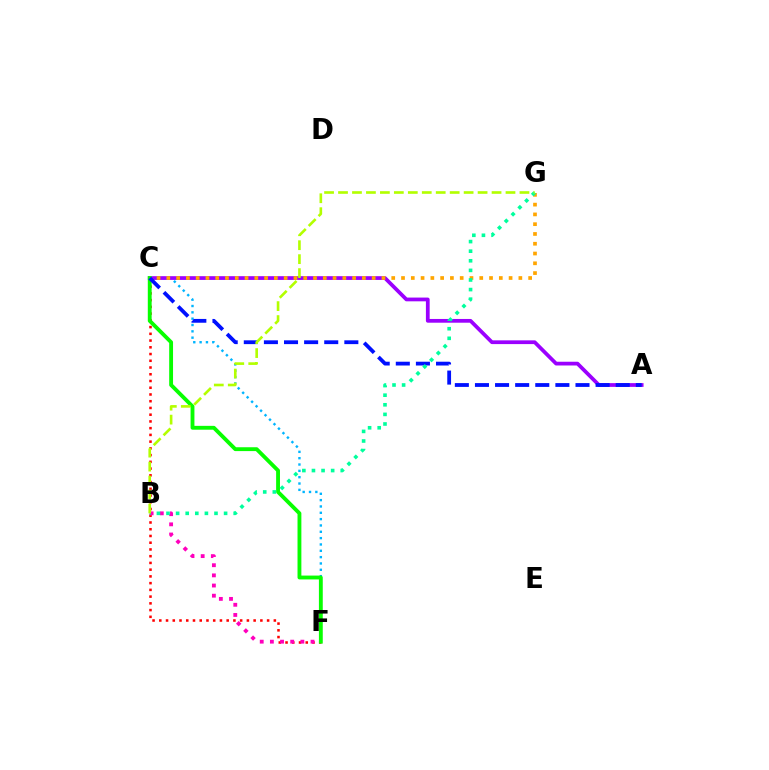{('C', 'F'): [{'color': '#00b5ff', 'line_style': 'dotted', 'thickness': 1.72}, {'color': '#ff0000', 'line_style': 'dotted', 'thickness': 1.83}, {'color': '#08ff00', 'line_style': 'solid', 'thickness': 2.77}], ('A', 'C'): [{'color': '#9b00ff', 'line_style': 'solid', 'thickness': 2.7}, {'color': '#0010ff', 'line_style': 'dashed', 'thickness': 2.73}], ('B', 'F'): [{'color': '#ff00bd', 'line_style': 'dotted', 'thickness': 2.76}], ('C', 'G'): [{'color': '#ffa500', 'line_style': 'dotted', 'thickness': 2.66}], ('B', 'G'): [{'color': '#00ff9d', 'line_style': 'dotted', 'thickness': 2.61}, {'color': '#b3ff00', 'line_style': 'dashed', 'thickness': 1.9}]}